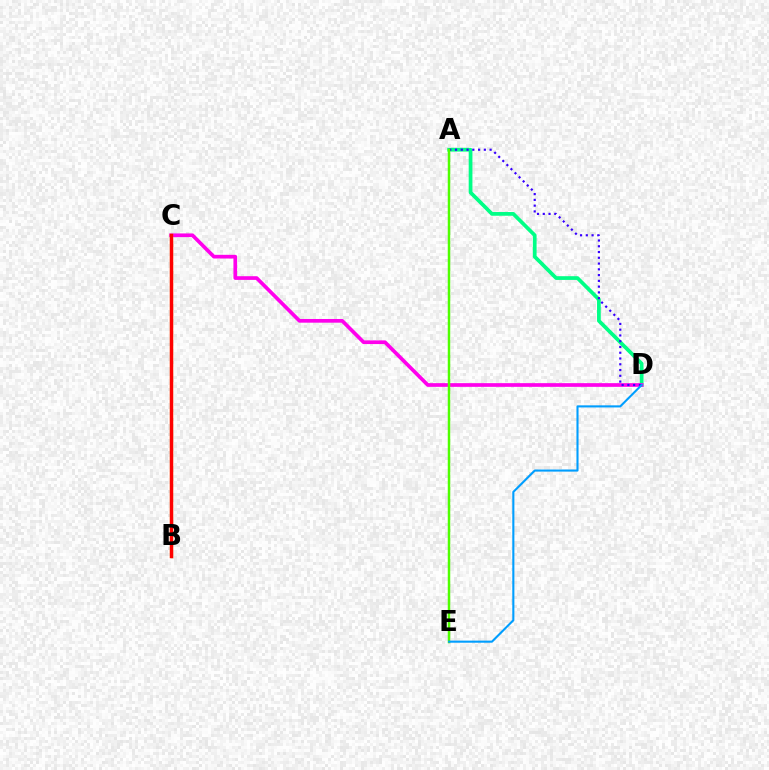{('A', 'D'): [{'color': '#00ff86', 'line_style': 'solid', 'thickness': 2.69}, {'color': '#3700ff', 'line_style': 'dotted', 'thickness': 1.57}], ('C', 'D'): [{'color': '#ff00ed', 'line_style': 'solid', 'thickness': 2.65}], ('A', 'E'): [{'color': '#4fff00', 'line_style': 'solid', 'thickness': 1.79}], ('B', 'C'): [{'color': '#ffd500', 'line_style': 'solid', 'thickness': 2.29}, {'color': '#ff0000', 'line_style': 'solid', 'thickness': 2.46}], ('D', 'E'): [{'color': '#009eff', 'line_style': 'solid', 'thickness': 1.51}]}